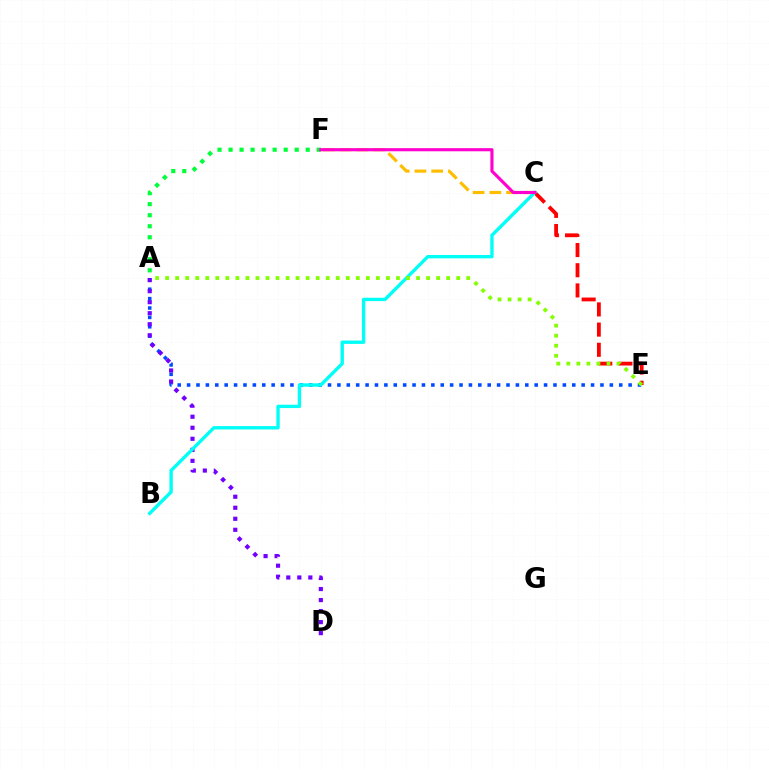{('A', 'E'): [{'color': '#004bff', 'line_style': 'dotted', 'thickness': 2.55}, {'color': '#84ff00', 'line_style': 'dotted', 'thickness': 2.73}], ('C', 'E'): [{'color': '#ff0000', 'line_style': 'dashed', 'thickness': 2.74}], ('A', 'D'): [{'color': '#7200ff', 'line_style': 'dotted', 'thickness': 3.0}], ('C', 'F'): [{'color': '#ffbd00', 'line_style': 'dashed', 'thickness': 2.28}, {'color': '#ff00cf', 'line_style': 'solid', 'thickness': 2.25}], ('B', 'C'): [{'color': '#00fff6', 'line_style': 'solid', 'thickness': 2.42}], ('A', 'F'): [{'color': '#00ff39', 'line_style': 'dotted', 'thickness': 3.0}]}